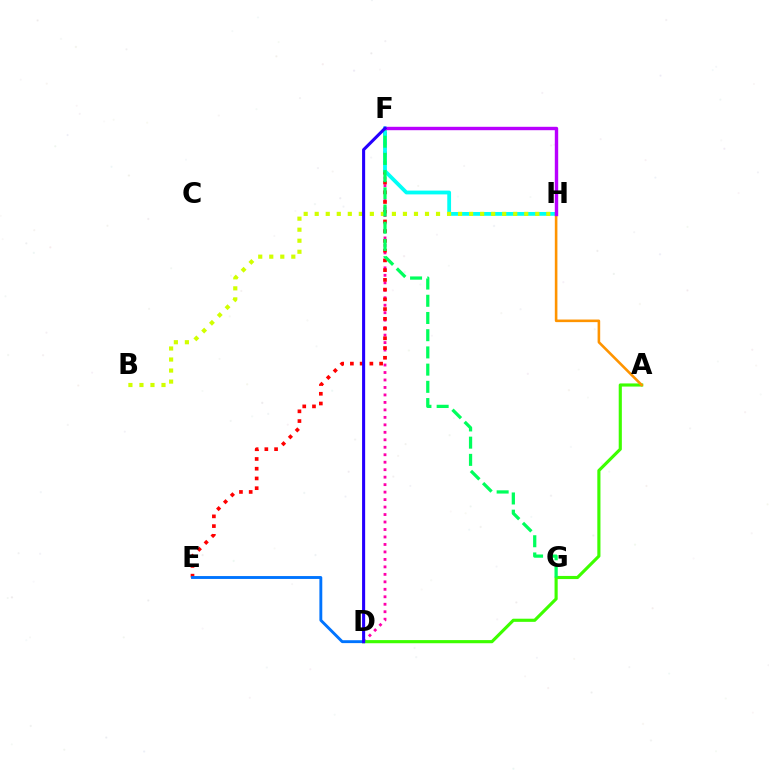{('D', 'F'): [{'color': '#ff00ac', 'line_style': 'dotted', 'thickness': 2.03}, {'color': '#2500ff', 'line_style': 'solid', 'thickness': 2.22}], ('E', 'F'): [{'color': '#ff0000', 'line_style': 'dotted', 'thickness': 2.65}], ('F', 'H'): [{'color': '#00fff6', 'line_style': 'solid', 'thickness': 2.73}, {'color': '#b900ff', 'line_style': 'solid', 'thickness': 2.45}], ('B', 'H'): [{'color': '#d1ff00', 'line_style': 'dotted', 'thickness': 3.0}], ('A', 'D'): [{'color': '#3dff00', 'line_style': 'solid', 'thickness': 2.26}], ('D', 'E'): [{'color': '#0074ff', 'line_style': 'solid', 'thickness': 2.08}], ('A', 'H'): [{'color': '#ff9400', 'line_style': 'solid', 'thickness': 1.87}], ('F', 'G'): [{'color': '#00ff5c', 'line_style': 'dashed', 'thickness': 2.34}]}